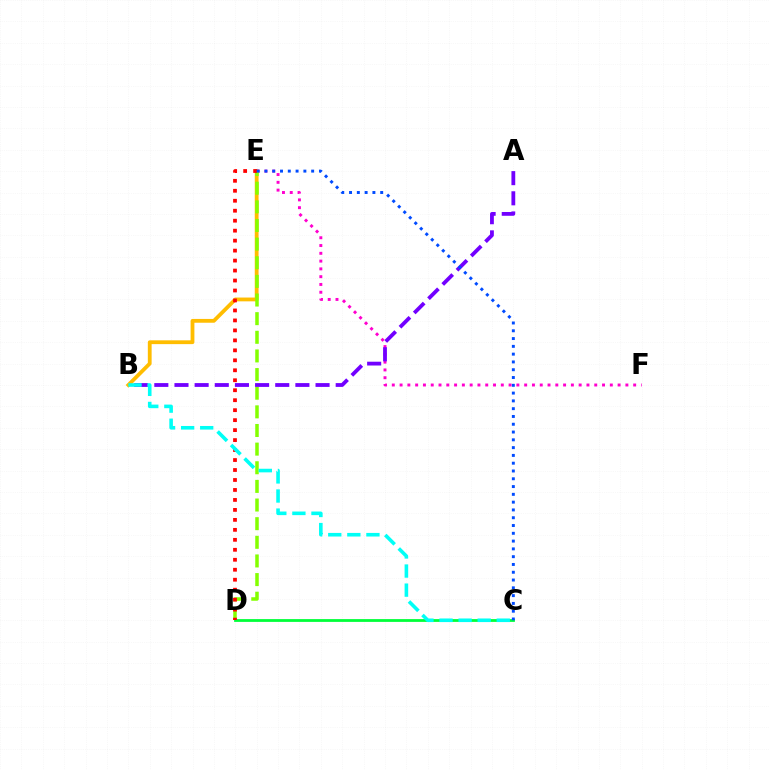{('B', 'E'): [{'color': '#ffbd00', 'line_style': 'solid', 'thickness': 2.74}], ('E', 'F'): [{'color': '#ff00cf', 'line_style': 'dotted', 'thickness': 2.12}], ('D', 'E'): [{'color': '#84ff00', 'line_style': 'dashed', 'thickness': 2.53}, {'color': '#ff0000', 'line_style': 'dotted', 'thickness': 2.71}], ('A', 'B'): [{'color': '#7200ff', 'line_style': 'dashed', 'thickness': 2.74}], ('C', 'D'): [{'color': '#00ff39', 'line_style': 'solid', 'thickness': 2.01}], ('C', 'E'): [{'color': '#004bff', 'line_style': 'dotted', 'thickness': 2.12}], ('B', 'C'): [{'color': '#00fff6', 'line_style': 'dashed', 'thickness': 2.59}]}